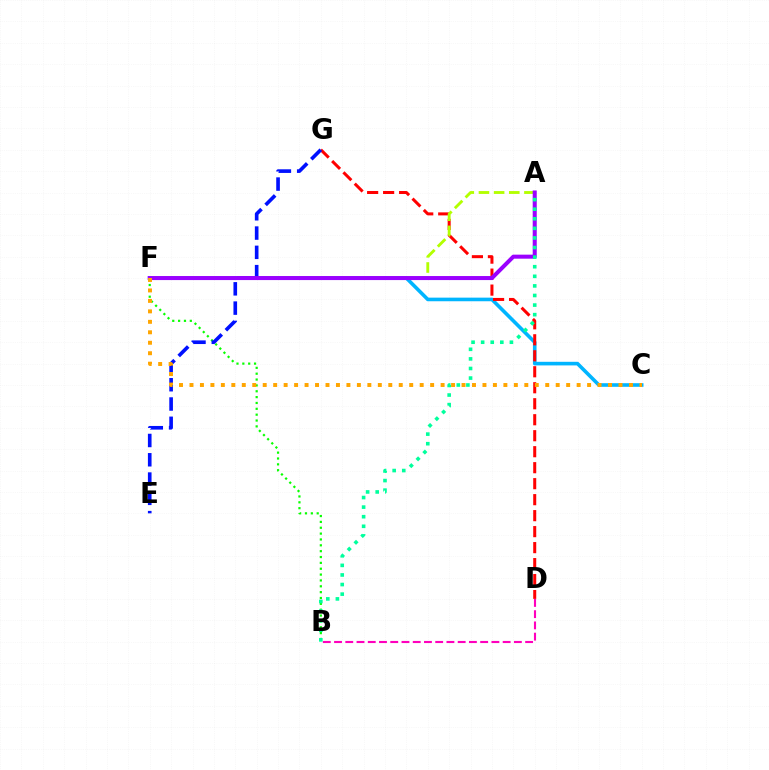{('B', 'F'): [{'color': '#08ff00', 'line_style': 'dotted', 'thickness': 1.59}], ('B', 'D'): [{'color': '#ff00bd', 'line_style': 'dashed', 'thickness': 1.53}], ('C', 'F'): [{'color': '#00b5ff', 'line_style': 'solid', 'thickness': 2.6}, {'color': '#ffa500', 'line_style': 'dotted', 'thickness': 2.84}], ('D', 'G'): [{'color': '#ff0000', 'line_style': 'dashed', 'thickness': 2.17}], ('A', 'F'): [{'color': '#b3ff00', 'line_style': 'dashed', 'thickness': 2.06}, {'color': '#9b00ff', 'line_style': 'solid', 'thickness': 2.9}], ('E', 'G'): [{'color': '#0010ff', 'line_style': 'dashed', 'thickness': 2.62}], ('A', 'B'): [{'color': '#00ff9d', 'line_style': 'dotted', 'thickness': 2.6}]}